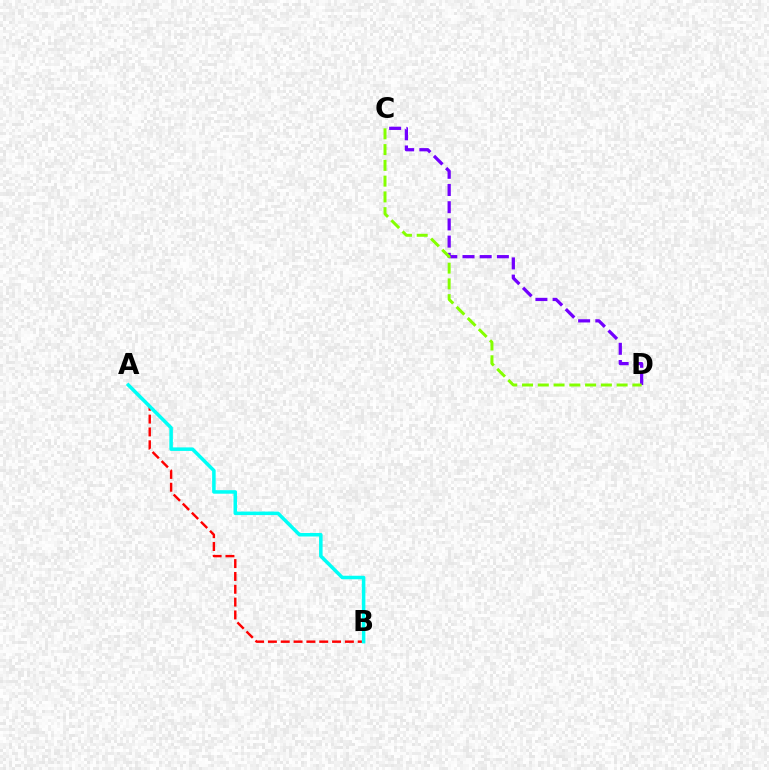{('C', 'D'): [{'color': '#7200ff', 'line_style': 'dashed', 'thickness': 2.34}, {'color': '#84ff00', 'line_style': 'dashed', 'thickness': 2.14}], ('A', 'B'): [{'color': '#ff0000', 'line_style': 'dashed', 'thickness': 1.74}, {'color': '#00fff6', 'line_style': 'solid', 'thickness': 2.54}]}